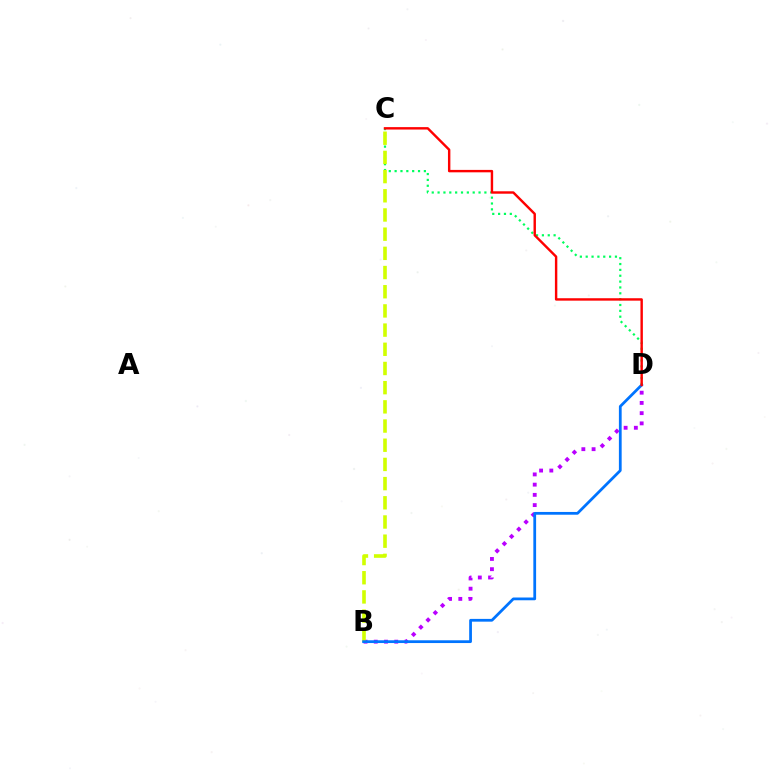{('B', 'D'): [{'color': '#b900ff', 'line_style': 'dotted', 'thickness': 2.78}, {'color': '#0074ff', 'line_style': 'solid', 'thickness': 1.99}], ('C', 'D'): [{'color': '#00ff5c', 'line_style': 'dotted', 'thickness': 1.59}, {'color': '#ff0000', 'line_style': 'solid', 'thickness': 1.74}], ('B', 'C'): [{'color': '#d1ff00', 'line_style': 'dashed', 'thickness': 2.61}]}